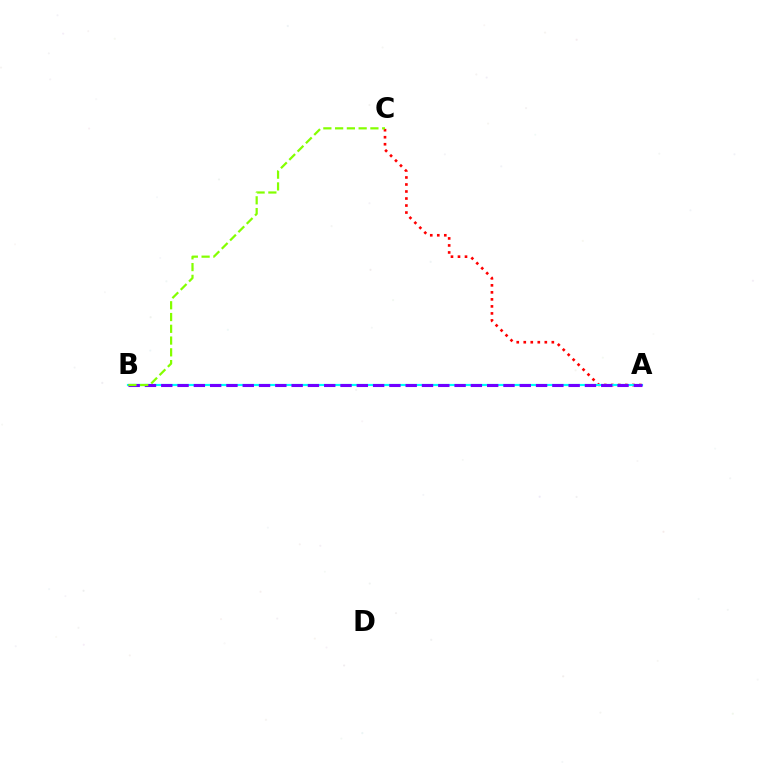{('A', 'C'): [{'color': '#ff0000', 'line_style': 'dotted', 'thickness': 1.91}], ('A', 'B'): [{'color': '#00fff6', 'line_style': 'solid', 'thickness': 1.57}, {'color': '#7200ff', 'line_style': 'dashed', 'thickness': 2.21}], ('B', 'C'): [{'color': '#84ff00', 'line_style': 'dashed', 'thickness': 1.6}]}